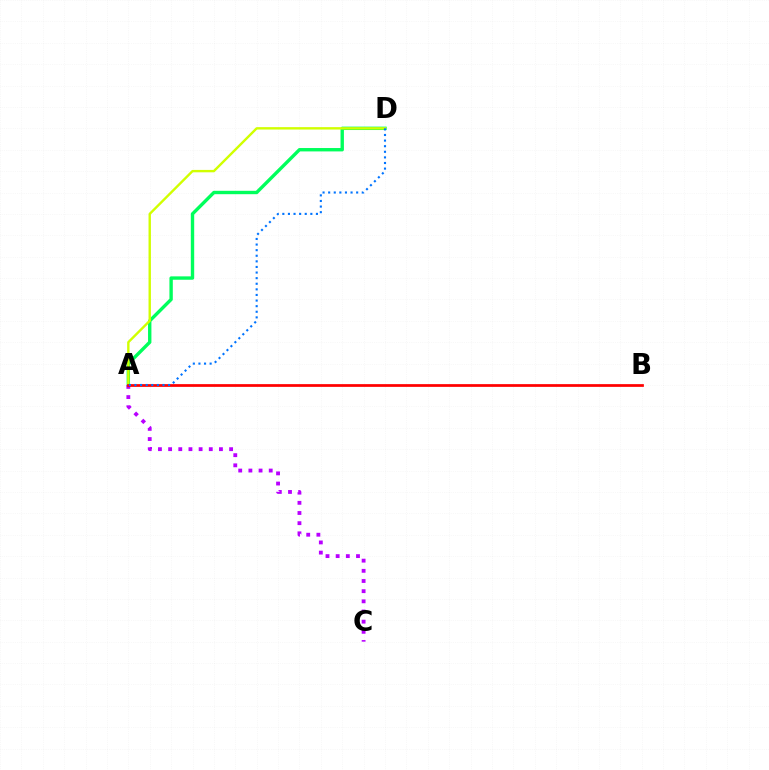{('A', 'D'): [{'color': '#00ff5c', 'line_style': 'solid', 'thickness': 2.43}, {'color': '#d1ff00', 'line_style': 'solid', 'thickness': 1.72}, {'color': '#0074ff', 'line_style': 'dotted', 'thickness': 1.52}], ('A', 'C'): [{'color': '#b900ff', 'line_style': 'dotted', 'thickness': 2.76}], ('A', 'B'): [{'color': '#ff0000', 'line_style': 'solid', 'thickness': 1.97}]}